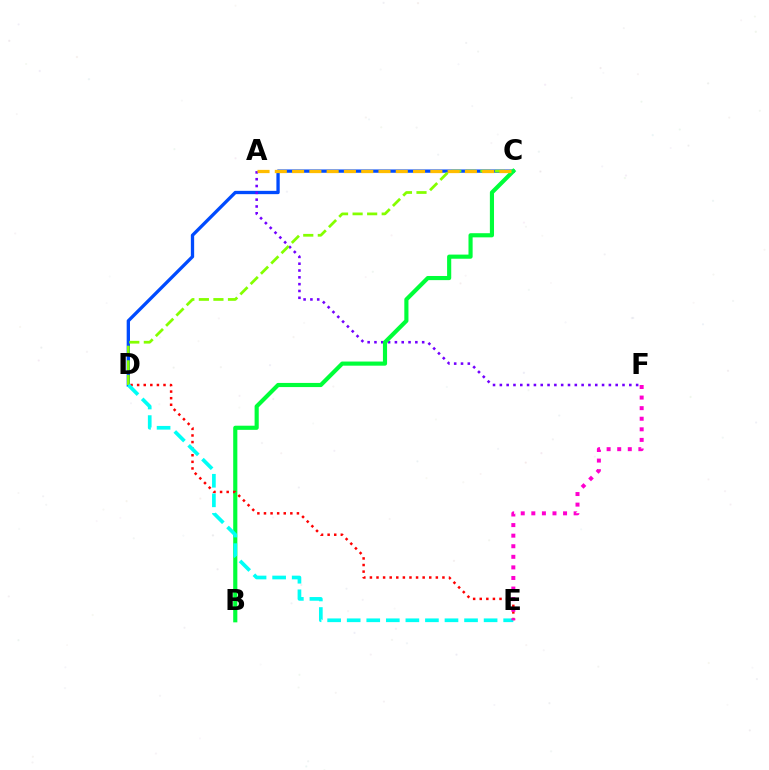{('C', 'D'): [{'color': '#004bff', 'line_style': 'solid', 'thickness': 2.38}, {'color': '#84ff00', 'line_style': 'dashed', 'thickness': 1.98}], ('A', 'F'): [{'color': '#7200ff', 'line_style': 'dotted', 'thickness': 1.85}], ('B', 'C'): [{'color': '#00ff39', 'line_style': 'solid', 'thickness': 2.98}], ('D', 'E'): [{'color': '#ff0000', 'line_style': 'dotted', 'thickness': 1.79}, {'color': '#00fff6', 'line_style': 'dashed', 'thickness': 2.66}], ('A', 'C'): [{'color': '#ffbd00', 'line_style': 'dashed', 'thickness': 2.35}], ('E', 'F'): [{'color': '#ff00cf', 'line_style': 'dotted', 'thickness': 2.87}]}